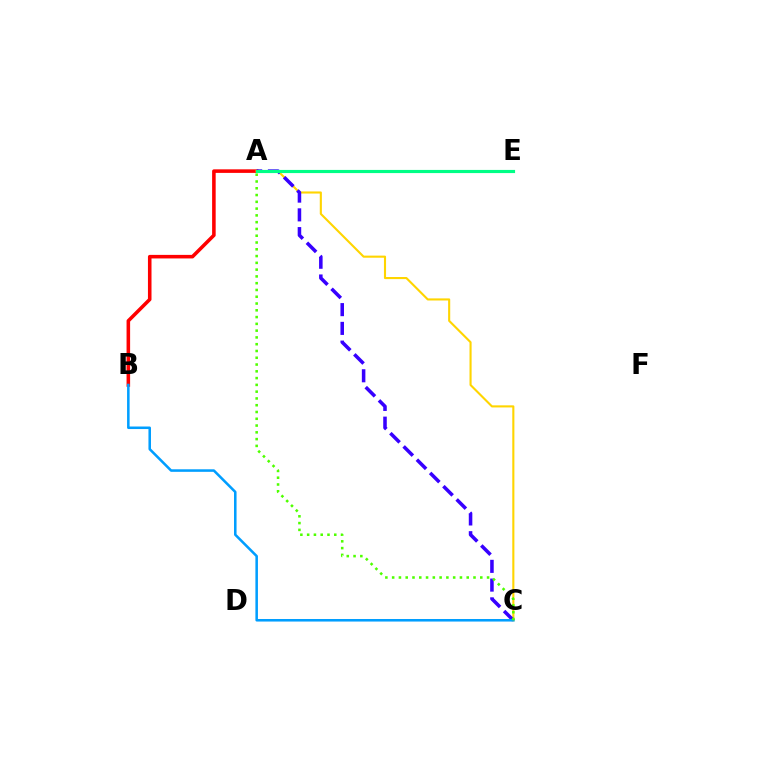{('A', 'B'): [{'color': '#ff0000', 'line_style': 'solid', 'thickness': 2.56}], ('A', 'E'): [{'color': '#ff00ed', 'line_style': 'solid', 'thickness': 2.01}, {'color': '#00ff86', 'line_style': 'solid', 'thickness': 2.27}], ('A', 'C'): [{'color': '#ffd500', 'line_style': 'solid', 'thickness': 1.51}, {'color': '#3700ff', 'line_style': 'dashed', 'thickness': 2.55}, {'color': '#4fff00', 'line_style': 'dotted', 'thickness': 1.84}], ('B', 'C'): [{'color': '#009eff', 'line_style': 'solid', 'thickness': 1.83}]}